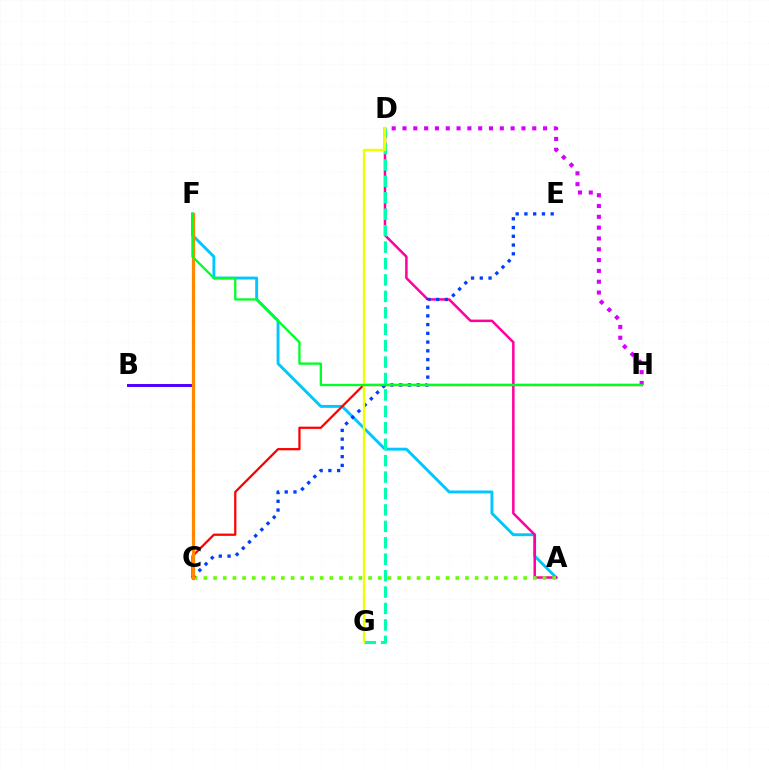{('A', 'F'): [{'color': '#00c7ff', 'line_style': 'solid', 'thickness': 2.09}], ('C', 'H'): [{'color': '#ff0000', 'line_style': 'solid', 'thickness': 1.62}], ('A', 'D'): [{'color': '#ff00a0', 'line_style': 'solid', 'thickness': 1.8}], ('D', 'H'): [{'color': '#d600ff', 'line_style': 'dotted', 'thickness': 2.94}], ('B', 'C'): [{'color': '#4f00ff', 'line_style': 'solid', 'thickness': 2.13}], ('A', 'C'): [{'color': '#66ff00', 'line_style': 'dotted', 'thickness': 2.63}], ('C', 'E'): [{'color': '#003fff', 'line_style': 'dotted', 'thickness': 2.38}], ('C', 'F'): [{'color': '#ff8800', 'line_style': 'solid', 'thickness': 2.31}], ('D', 'G'): [{'color': '#00ffaf', 'line_style': 'dashed', 'thickness': 2.23}, {'color': '#eeff00', 'line_style': 'solid', 'thickness': 1.72}], ('F', 'H'): [{'color': '#00ff27', 'line_style': 'solid', 'thickness': 1.66}]}